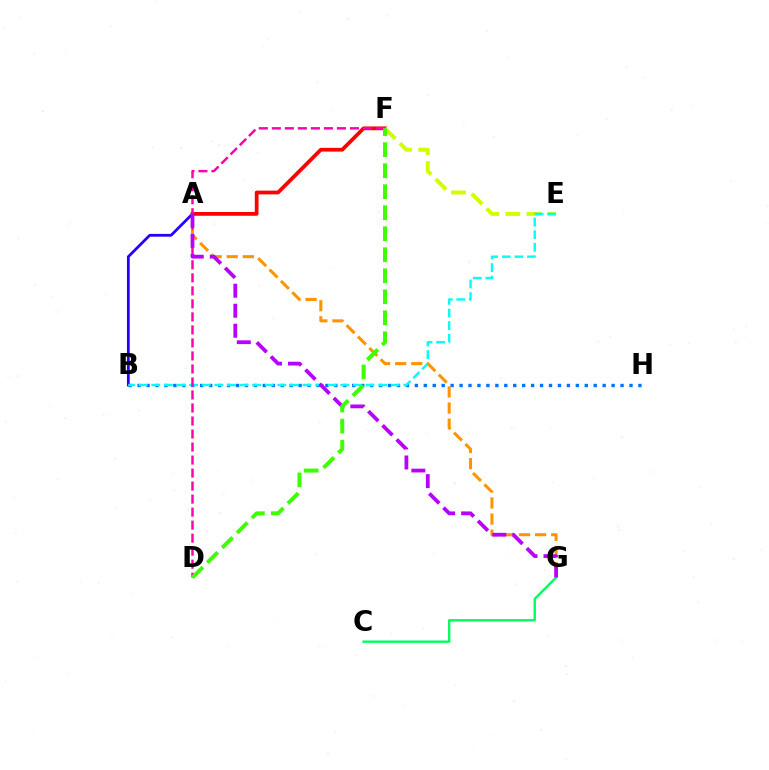{('A', 'B'): [{'color': '#2500ff', 'line_style': 'solid', 'thickness': 2.0}], ('A', 'F'): [{'color': '#ff0000', 'line_style': 'solid', 'thickness': 2.71}], ('C', 'G'): [{'color': '#00ff5c', 'line_style': 'solid', 'thickness': 1.72}], ('E', 'F'): [{'color': '#d1ff00', 'line_style': 'dashed', 'thickness': 2.86}], ('B', 'H'): [{'color': '#0074ff', 'line_style': 'dotted', 'thickness': 2.43}], ('B', 'E'): [{'color': '#00fff6', 'line_style': 'dashed', 'thickness': 1.71}], ('D', 'F'): [{'color': '#ff00ac', 'line_style': 'dashed', 'thickness': 1.77}, {'color': '#3dff00', 'line_style': 'dashed', 'thickness': 2.85}], ('A', 'G'): [{'color': '#ff9400', 'line_style': 'dashed', 'thickness': 2.19}, {'color': '#b900ff', 'line_style': 'dashed', 'thickness': 2.72}]}